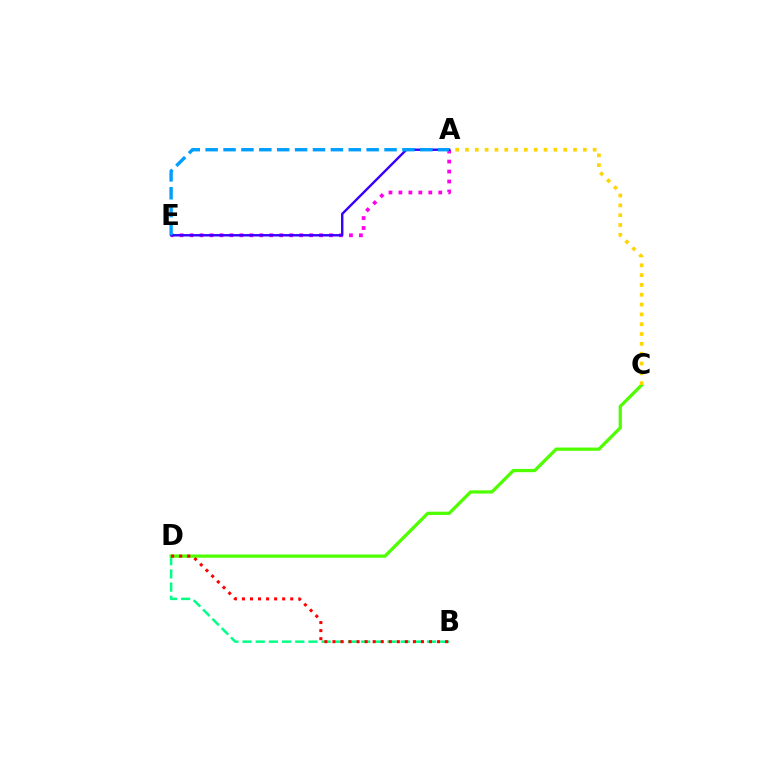{('B', 'D'): [{'color': '#00ff86', 'line_style': 'dashed', 'thickness': 1.79}, {'color': '#ff0000', 'line_style': 'dotted', 'thickness': 2.19}], ('A', 'E'): [{'color': '#ff00ed', 'line_style': 'dotted', 'thickness': 2.71}, {'color': '#3700ff', 'line_style': 'solid', 'thickness': 1.74}, {'color': '#009eff', 'line_style': 'dashed', 'thickness': 2.43}], ('C', 'D'): [{'color': '#4fff00', 'line_style': 'solid', 'thickness': 2.35}], ('A', 'C'): [{'color': '#ffd500', 'line_style': 'dotted', 'thickness': 2.67}]}